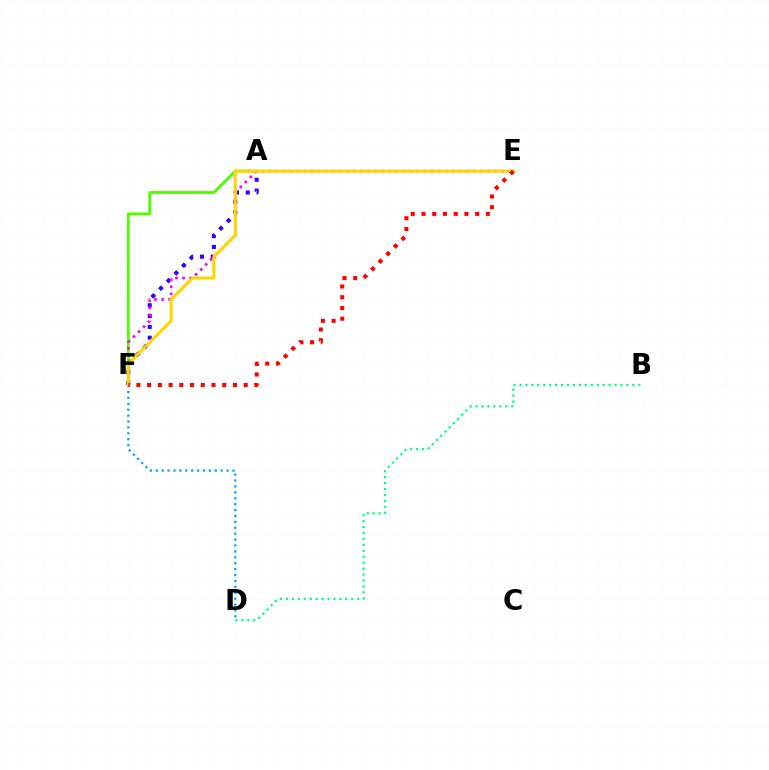{('B', 'D'): [{'color': '#00ff86', 'line_style': 'dotted', 'thickness': 1.61}], ('A', 'F'): [{'color': '#4fff00', 'line_style': 'solid', 'thickness': 2.05}, {'color': '#3700ff', 'line_style': 'dotted', 'thickness': 2.94}], ('E', 'F'): [{'color': '#ff00ed', 'line_style': 'dotted', 'thickness': 1.92}, {'color': '#ffd500', 'line_style': 'solid', 'thickness': 2.2}, {'color': '#ff0000', 'line_style': 'dotted', 'thickness': 2.92}], ('D', 'F'): [{'color': '#009eff', 'line_style': 'dotted', 'thickness': 1.6}]}